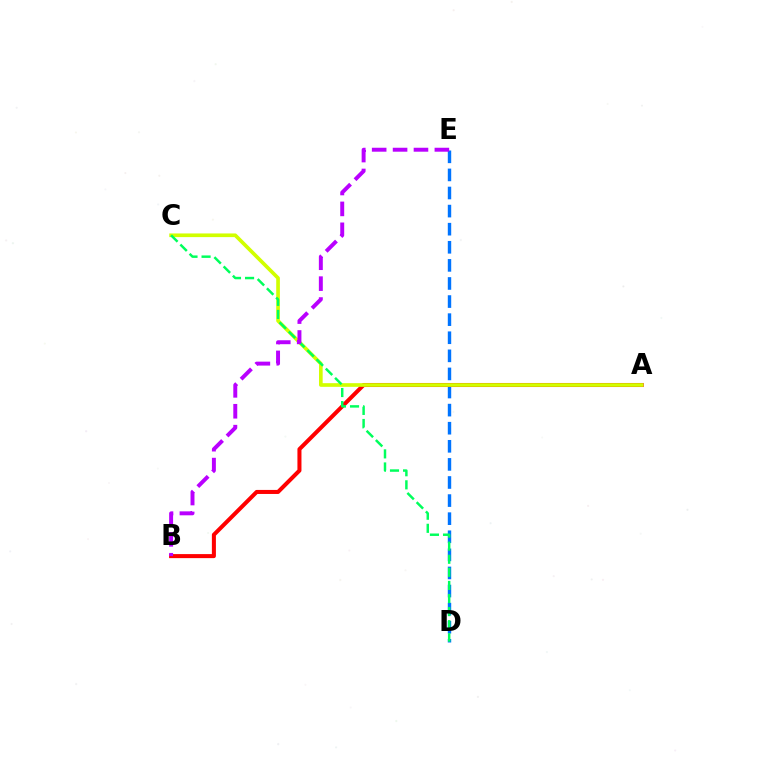{('D', 'E'): [{'color': '#0074ff', 'line_style': 'dashed', 'thickness': 2.46}], ('A', 'B'): [{'color': '#ff0000', 'line_style': 'solid', 'thickness': 2.91}], ('A', 'C'): [{'color': '#d1ff00', 'line_style': 'solid', 'thickness': 2.64}], ('C', 'D'): [{'color': '#00ff5c', 'line_style': 'dashed', 'thickness': 1.78}], ('B', 'E'): [{'color': '#b900ff', 'line_style': 'dashed', 'thickness': 2.84}]}